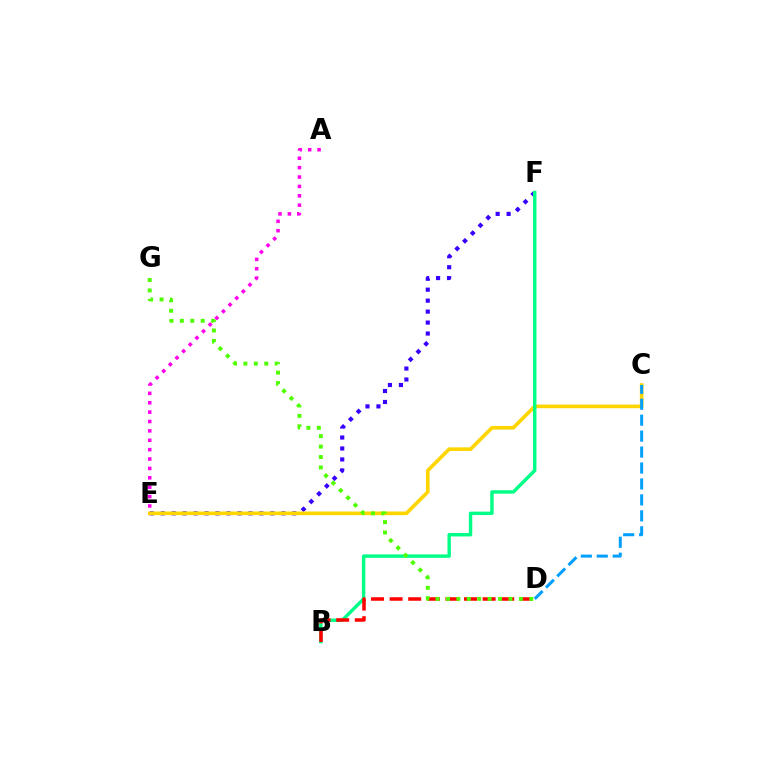{('E', 'F'): [{'color': '#3700ff', 'line_style': 'dotted', 'thickness': 2.98}], ('C', 'E'): [{'color': '#ffd500', 'line_style': 'solid', 'thickness': 2.62}], ('C', 'D'): [{'color': '#009eff', 'line_style': 'dashed', 'thickness': 2.17}], ('B', 'F'): [{'color': '#00ff86', 'line_style': 'solid', 'thickness': 2.46}], ('A', 'E'): [{'color': '#ff00ed', 'line_style': 'dotted', 'thickness': 2.55}], ('B', 'D'): [{'color': '#ff0000', 'line_style': 'dashed', 'thickness': 2.53}], ('D', 'G'): [{'color': '#4fff00', 'line_style': 'dotted', 'thickness': 2.83}]}